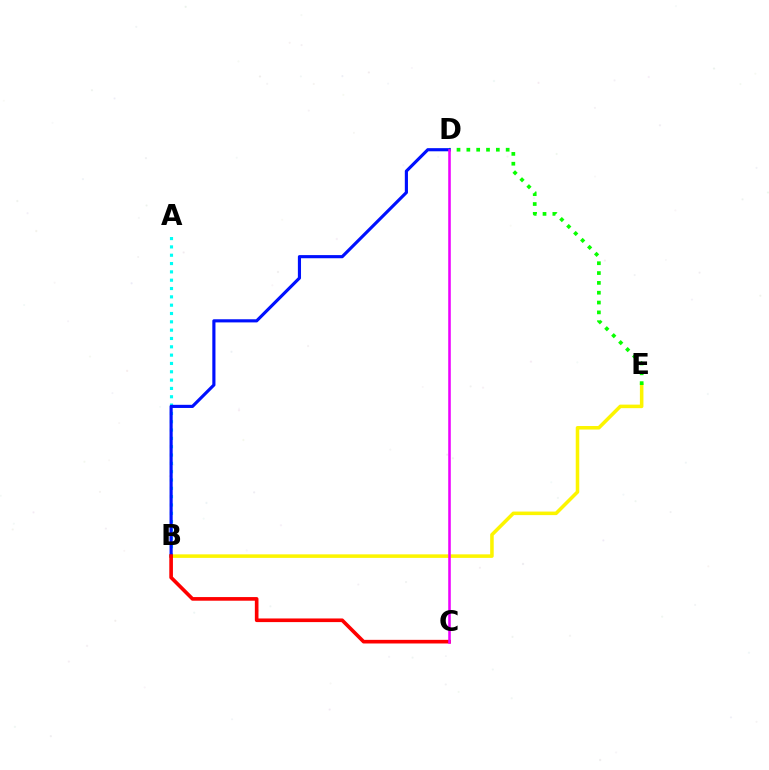{('A', 'B'): [{'color': '#00fff6', 'line_style': 'dotted', 'thickness': 2.26}], ('B', 'E'): [{'color': '#fcf500', 'line_style': 'solid', 'thickness': 2.55}], ('D', 'E'): [{'color': '#08ff00', 'line_style': 'dotted', 'thickness': 2.67}], ('B', 'D'): [{'color': '#0010ff', 'line_style': 'solid', 'thickness': 2.26}], ('B', 'C'): [{'color': '#ff0000', 'line_style': 'solid', 'thickness': 2.62}], ('C', 'D'): [{'color': '#ee00ff', 'line_style': 'solid', 'thickness': 1.85}]}